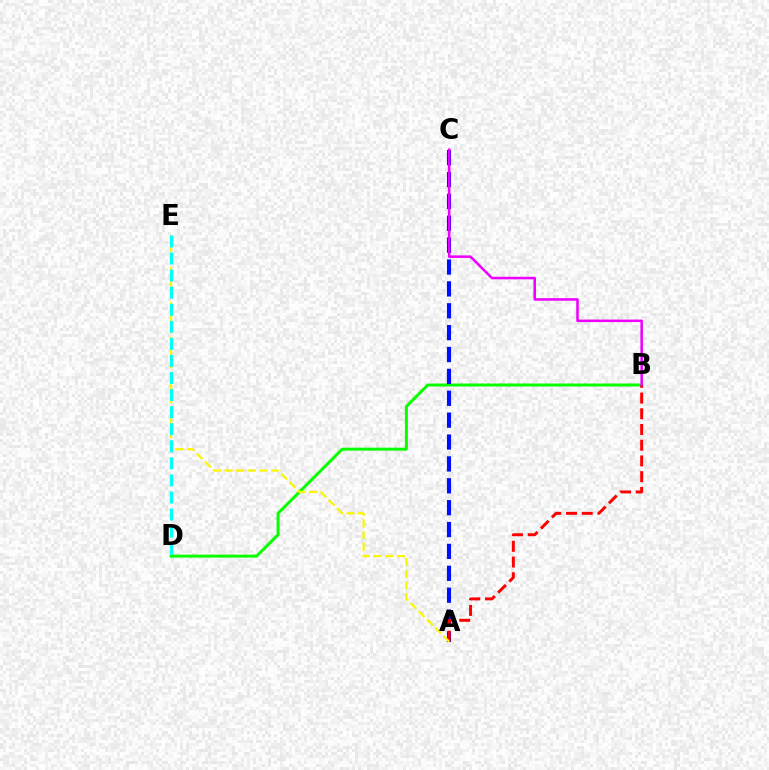{('B', 'D'): [{'color': '#08ff00', 'line_style': 'solid', 'thickness': 2.15}], ('A', 'C'): [{'color': '#0010ff', 'line_style': 'dashed', 'thickness': 2.97}], ('A', 'B'): [{'color': '#ff0000', 'line_style': 'dashed', 'thickness': 2.14}], ('B', 'C'): [{'color': '#ee00ff', 'line_style': 'solid', 'thickness': 1.82}], ('A', 'E'): [{'color': '#fcf500', 'line_style': 'dashed', 'thickness': 1.58}], ('D', 'E'): [{'color': '#00fff6', 'line_style': 'dashed', 'thickness': 2.32}]}